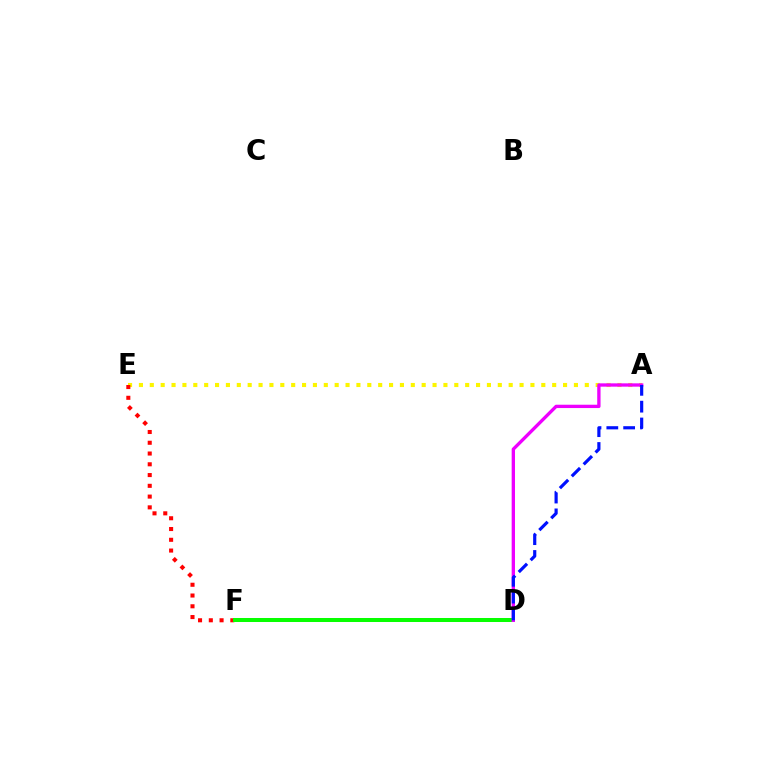{('D', 'F'): [{'color': '#00fff6', 'line_style': 'dashed', 'thickness': 1.71}, {'color': '#08ff00', 'line_style': 'solid', 'thickness': 2.88}], ('A', 'E'): [{'color': '#fcf500', 'line_style': 'dotted', 'thickness': 2.95}], ('E', 'F'): [{'color': '#ff0000', 'line_style': 'dotted', 'thickness': 2.92}], ('A', 'D'): [{'color': '#ee00ff', 'line_style': 'solid', 'thickness': 2.4}, {'color': '#0010ff', 'line_style': 'dashed', 'thickness': 2.29}]}